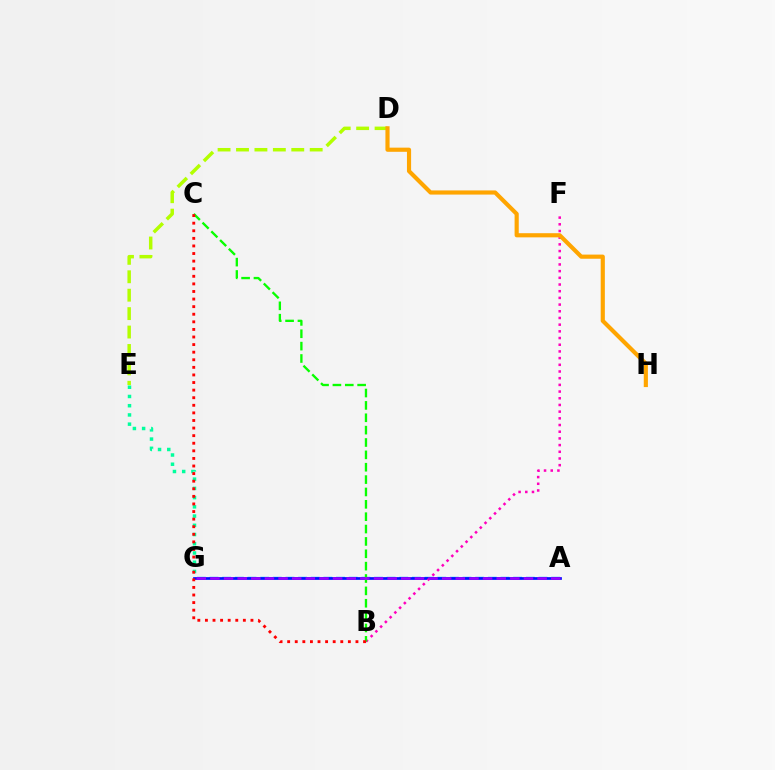{('E', 'G'): [{'color': '#00ff9d', 'line_style': 'dotted', 'thickness': 2.51}], ('D', 'E'): [{'color': '#b3ff00', 'line_style': 'dashed', 'thickness': 2.5}], ('A', 'G'): [{'color': '#00b5ff', 'line_style': 'dashed', 'thickness': 1.72}, {'color': '#0010ff', 'line_style': 'solid', 'thickness': 1.96}, {'color': '#9b00ff', 'line_style': 'dashed', 'thickness': 1.85}], ('B', 'F'): [{'color': '#ff00bd', 'line_style': 'dotted', 'thickness': 1.82}], ('D', 'H'): [{'color': '#ffa500', 'line_style': 'solid', 'thickness': 2.99}], ('B', 'C'): [{'color': '#08ff00', 'line_style': 'dashed', 'thickness': 1.68}, {'color': '#ff0000', 'line_style': 'dotted', 'thickness': 2.06}]}